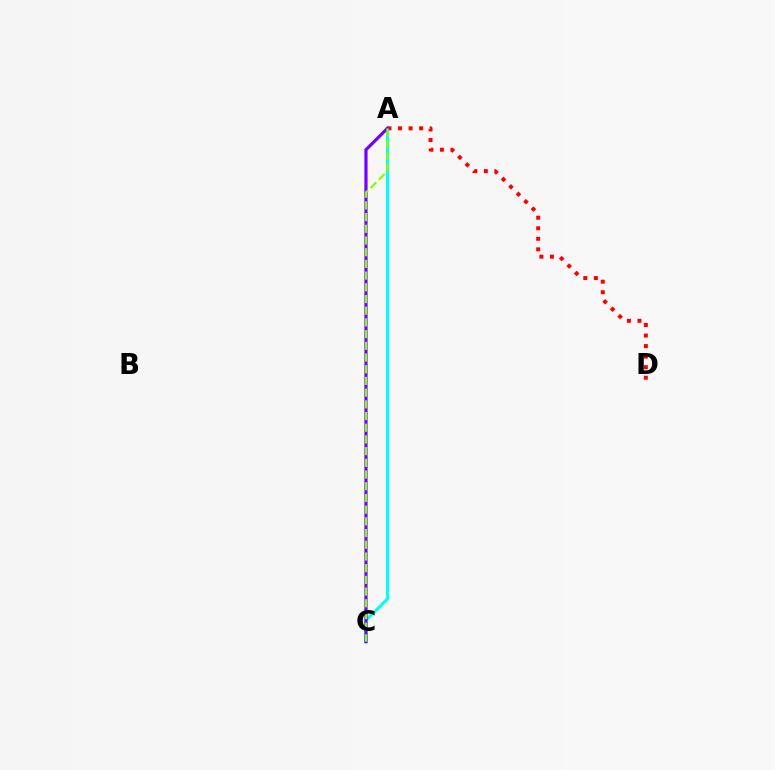{('A', 'D'): [{'color': '#ff0000', 'line_style': 'dotted', 'thickness': 2.87}], ('A', 'C'): [{'color': '#00fff6', 'line_style': 'solid', 'thickness': 2.19}, {'color': '#7200ff', 'line_style': 'solid', 'thickness': 2.3}, {'color': '#84ff00', 'line_style': 'dashed', 'thickness': 1.59}]}